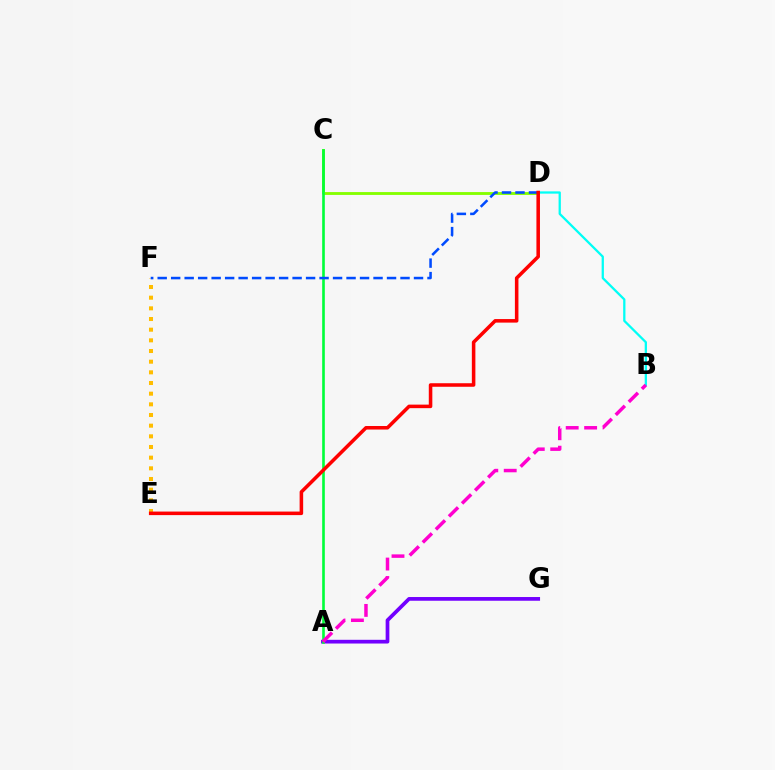{('E', 'F'): [{'color': '#ffbd00', 'line_style': 'dotted', 'thickness': 2.9}], ('C', 'D'): [{'color': '#84ff00', 'line_style': 'solid', 'thickness': 2.05}], ('B', 'D'): [{'color': '#00fff6', 'line_style': 'solid', 'thickness': 1.64}], ('A', 'G'): [{'color': '#7200ff', 'line_style': 'solid', 'thickness': 2.68}], ('A', 'C'): [{'color': '#00ff39', 'line_style': 'solid', 'thickness': 1.89}], ('A', 'B'): [{'color': '#ff00cf', 'line_style': 'dashed', 'thickness': 2.5}], ('D', 'F'): [{'color': '#004bff', 'line_style': 'dashed', 'thickness': 1.83}], ('D', 'E'): [{'color': '#ff0000', 'line_style': 'solid', 'thickness': 2.55}]}